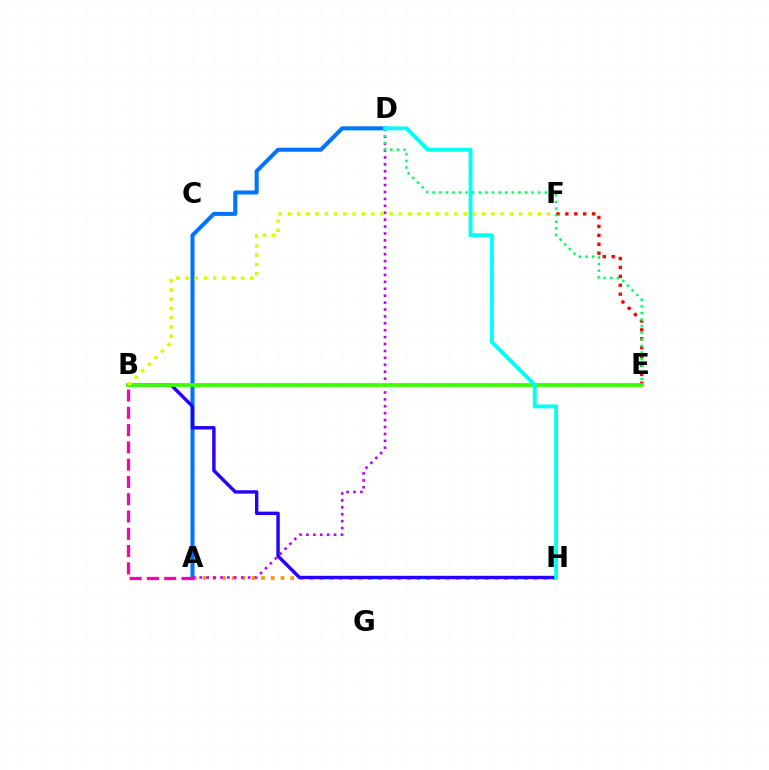{('A', 'H'): [{'color': '#ff9400', 'line_style': 'dotted', 'thickness': 2.64}], ('A', 'D'): [{'color': '#0074ff', 'line_style': 'solid', 'thickness': 2.91}, {'color': '#b900ff', 'line_style': 'dotted', 'thickness': 1.88}], ('B', 'H'): [{'color': '#2500ff', 'line_style': 'solid', 'thickness': 2.46}], ('E', 'F'): [{'color': '#ff0000', 'line_style': 'dotted', 'thickness': 2.42}], ('B', 'E'): [{'color': '#3dff00', 'line_style': 'solid', 'thickness': 2.71}], ('A', 'B'): [{'color': '#ff00ac', 'line_style': 'dashed', 'thickness': 2.35}], ('B', 'F'): [{'color': '#d1ff00', 'line_style': 'dotted', 'thickness': 2.51}], ('D', 'E'): [{'color': '#00ff5c', 'line_style': 'dotted', 'thickness': 1.79}], ('D', 'H'): [{'color': '#00fff6', 'line_style': 'solid', 'thickness': 2.8}]}